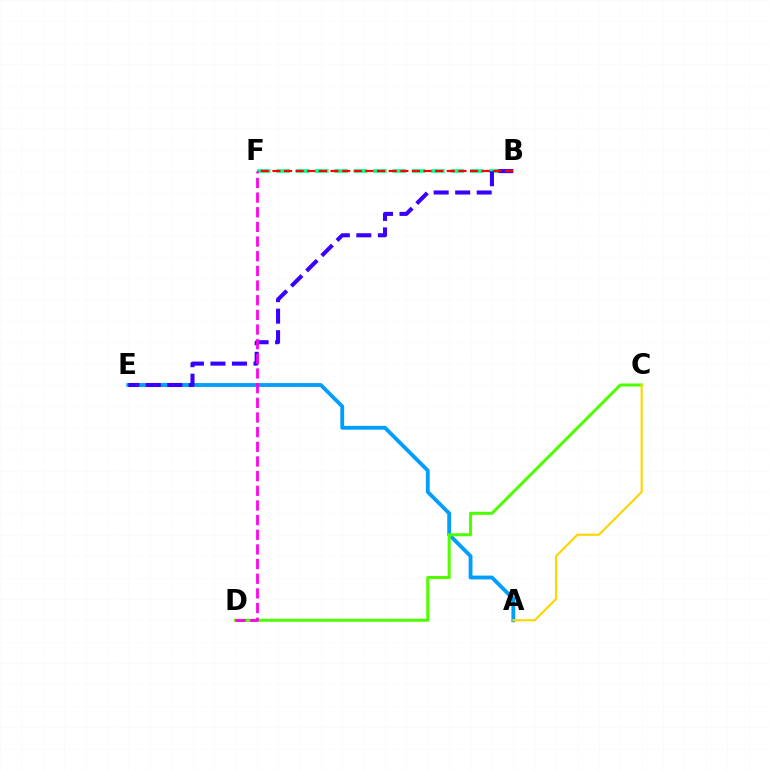{('B', 'F'): [{'color': '#00ff86', 'line_style': 'dashed', 'thickness': 2.63}, {'color': '#ff0000', 'line_style': 'dashed', 'thickness': 1.58}], ('A', 'E'): [{'color': '#009eff', 'line_style': 'solid', 'thickness': 2.76}], ('B', 'E'): [{'color': '#3700ff', 'line_style': 'dashed', 'thickness': 2.92}], ('C', 'D'): [{'color': '#4fff00', 'line_style': 'solid', 'thickness': 2.19}], ('A', 'C'): [{'color': '#ffd500', 'line_style': 'solid', 'thickness': 1.55}], ('D', 'F'): [{'color': '#ff00ed', 'line_style': 'dashed', 'thickness': 1.99}]}